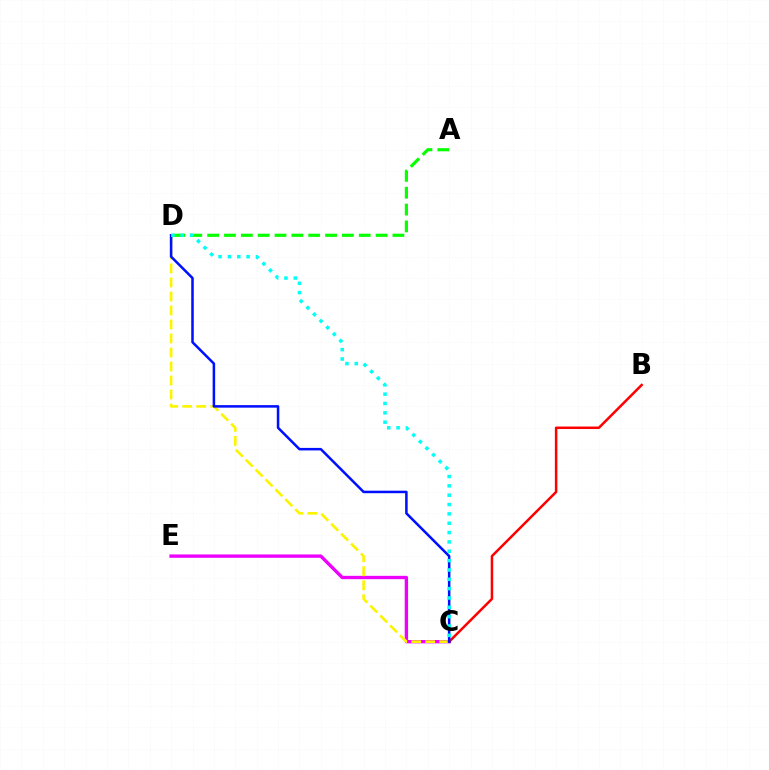{('C', 'E'): [{'color': '#ee00ff', 'line_style': 'solid', 'thickness': 2.41}], ('C', 'D'): [{'color': '#fcf500', 'line_style': 'dashed', 'thickness': 1.9}, {'color': '#0010ff', 'line_style': 'solid', 'thickness': 1.82}, {'color': '#00fff6', 'line_style': 'dotted', 'thickness': 2.54}], ('B', 'C'): [{'color': '#ff0000', 'line_style': 'solid', 'thickness': 1.8}], ('A', 'D'): [{'color': '#08ff00', 'line_style': 'dashed', 'thickness': 2.29}]}